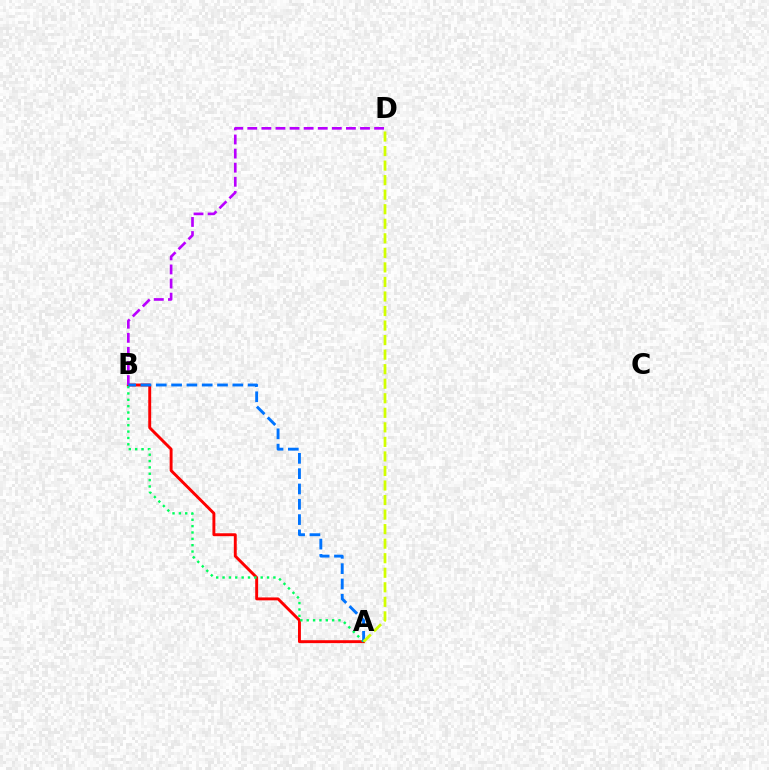{('A', 'B'): [{'color': '#ff0000', 'line_style': 'solid', 'thickness': 2.1}, {'color': '#00ff5c', 'line_style': 'dotted', 'thickness': 1.73}, {'color': '#0074ff', 'line_style': 'dashed', 'thickness': 2.08}], ('B', 'D'): [{'color': '#b900ff', 'line_style': 'dashed', 'thickness': 1.91}], ('A', 'D'): [{'color': '#d1ff00', 'line_style': 'dashed', 'thickness': 1.98}]}